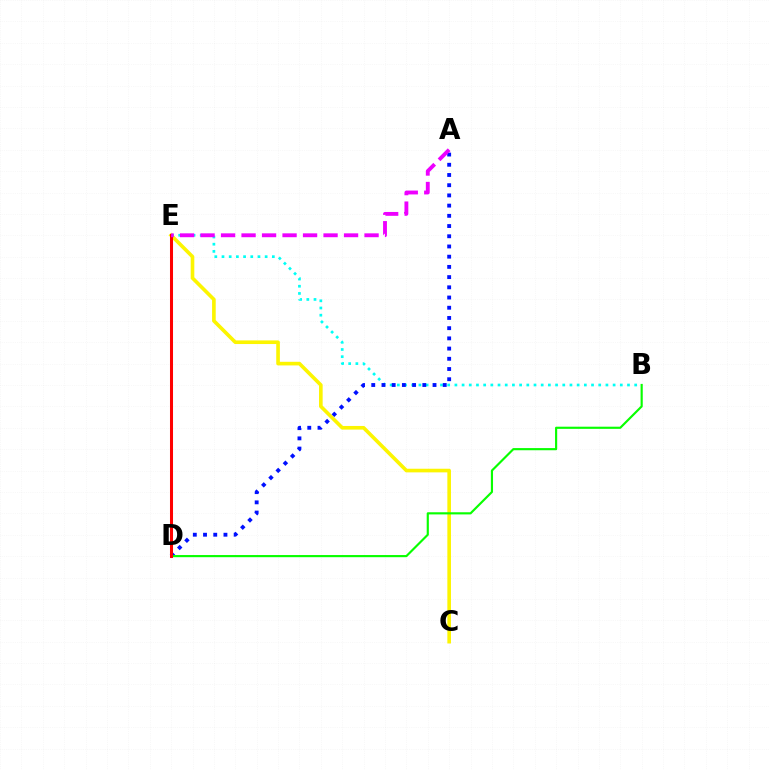{('C', 'E'): [{'color': '#fcf500', 'line_style': 'solid', 'thickness': 2.61}], ('B', 'E'): [{'color': '#00fff6', 'line_style': 'dotted', 'thickness': 1.95}], ('A', 'D'): [{'color': '#0010ff', 'line_style': 'dotted', 'thickness': 2.77}], ('B', 'D'): [{'color': '#08ff00', 'line_style': 'solid', 'thickness': 1.55}], ('D', 'E'): [{'color': '#ff0000', 'line_style': 'solid', 'thickness': 2.19}], ('A', 'E'): [{'color': '#ee00ff', 'line_style': 'dashed', 'thickness': 2.78}]}